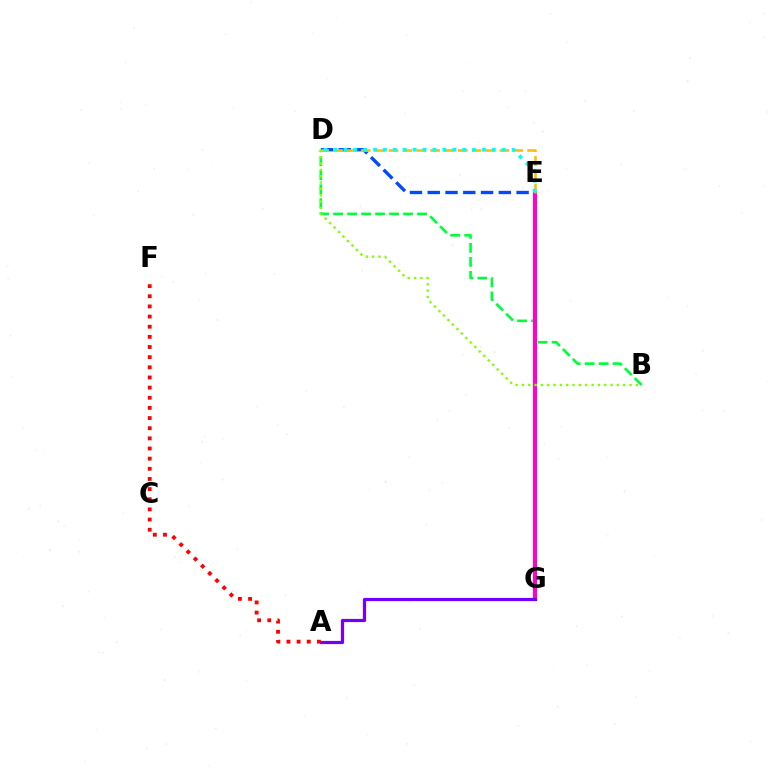{('B', 'D'): [{'color': '#00ff39', 'line_style': 'dashed', 'thickness': 1.9}, {'color': '#84ff00', 'line_style': 'dotted', 'thickness': 1.72}], ('E', 'G'): [{'color': '#ff00cf', 'line_style': 'solid', 'thickness': 2.95}], ('A', 'G'): [{'color': '#7200ff', 'line_style': 'solid', 'thickness': 2.3}], ('D', 'E'): [{'color': '#004bff', 'line_style': 'dashed', 'thickness': 2.41}, {'color': '#ffbd00', 'line_style': 'dashed', 'thickness': 1.88}, {'color': '#00fff6', 'line_style': 'dotted', 'thickness': 2.69}], ('A', 'F'): [{'color': '#ff0000', 'line_style': 'dotted', 'thickness': 2.76}]}